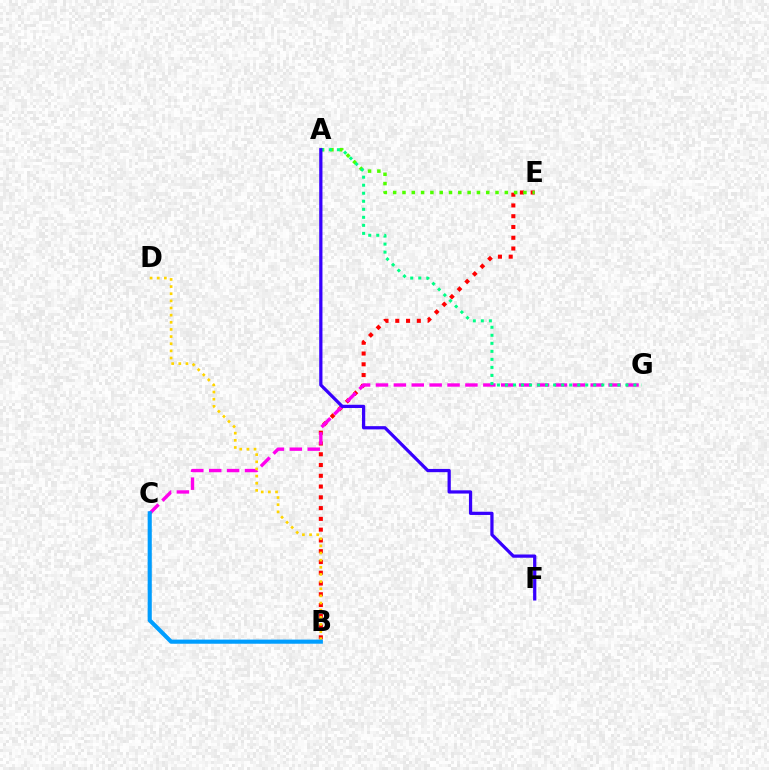{('B', 'E'): [{'color': '#ff0000', 'line_style': 'dotted', 'thickness': 2.93}], ('A', 'E'): [{'color': '#4fff00', 'line_style': 'dotted', 'thickness': 2.53}], ('C', 'G'): [{'color': '#ff00ed', 'line_style': 'dashed', 'thickness': 2.43}], ('B', 'D'): [{'color': '#ffd500', 'line_style': 'dotted', 'thickness': 1.94}], ('A', 'G'): [{'color': '#00ff86', 'line_style': 'dotted', 'thickness': 2.18}], ('A', 'F'): [{'color': '#3700ff', 'line_style': 'solid', 'thickness': 2.33}], ('B', 'C'): [{'color': '#009eff', 'line_style': 'solid', 'thickness': 2.97}]}